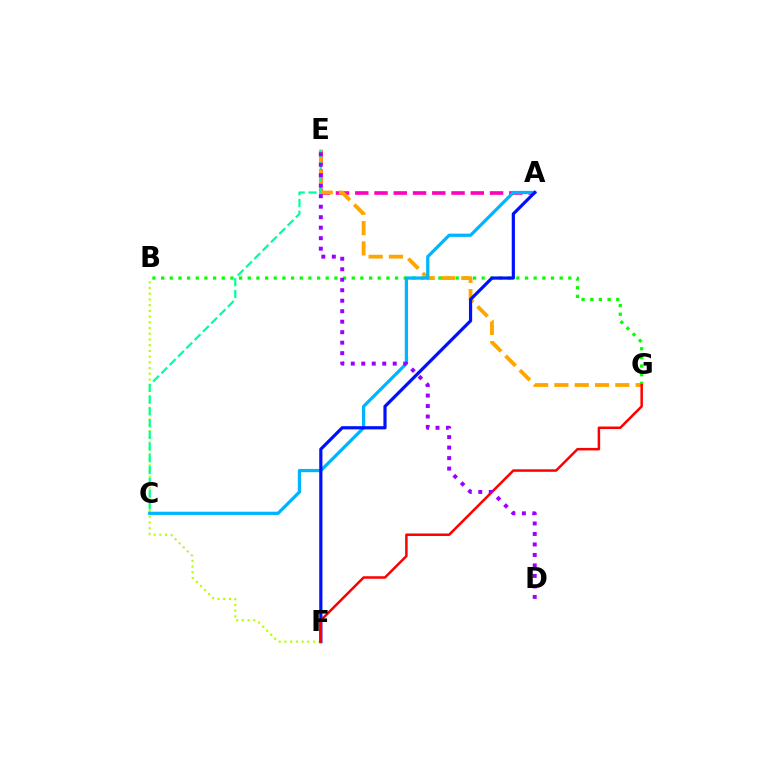{('A', 'E'): [{'color': '#ff00bd', 'line_style': 'dashed', 'thickness': 2.62}], ('B', 'G'): [{'color': '#08ff00', 'line_style': 'dotted', 'thickness': 2.35}], ('E', 'G'): [{'color': '#ffa500', 'line_style': 'dashed', 'thickness': 2.76}], ('B', 'F'): [{'color': '#b3ff00', 'line_style': 'dotted', 'thickness': 1.55}], ('C', 'E'): [{'color': '#00ff9d', 'line_style': 'dashed', 'thickness': 1.6}], ('A', 'C'): [{'color': '#00b5ff', 'line_style': 'solid', 'thickness': 2.33}], ('A', 'F'): [{'color': '#0010ff', 'line_style': 'solid', 'thickness': 2.3}], ('F', 'G'): [{'color': '#ff0000', 'line_style': 'solid', 'thickness': 1.8}], ('D', 'E'): [{'color': '#9b00ff', 'line_style': 'dotted', 'thickness': 2.85}]}